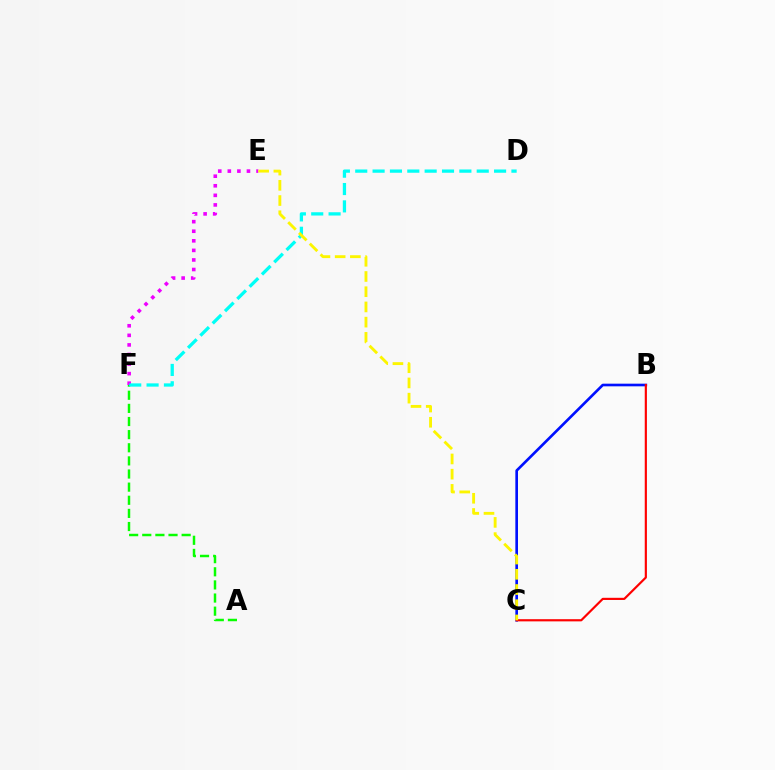{('E', 'F'): [{'color': '#ee00ff', 'line_style': 'dotted', 'thickness': 2.6}], ('A', 'F'): [{'color': '#08ff00', 'line_style': 'dashed', 'thickness': 1.78}], ('B', 'C'): [{'color': '#0010ff', 'line_style': 'solid', 'thickness': 1.91}, {'color': '#ff0000', 'line_style': 'solid', 'thickness': 1.57}], ('D', 'F'): [{'color': '#00fff6', 'line_style': 'dashed', 'thickness': 2.36}], ('C', 'E'): [{'color': '#fcf500', 'line_style': 'dashed', 'thickness': 2.07}]}